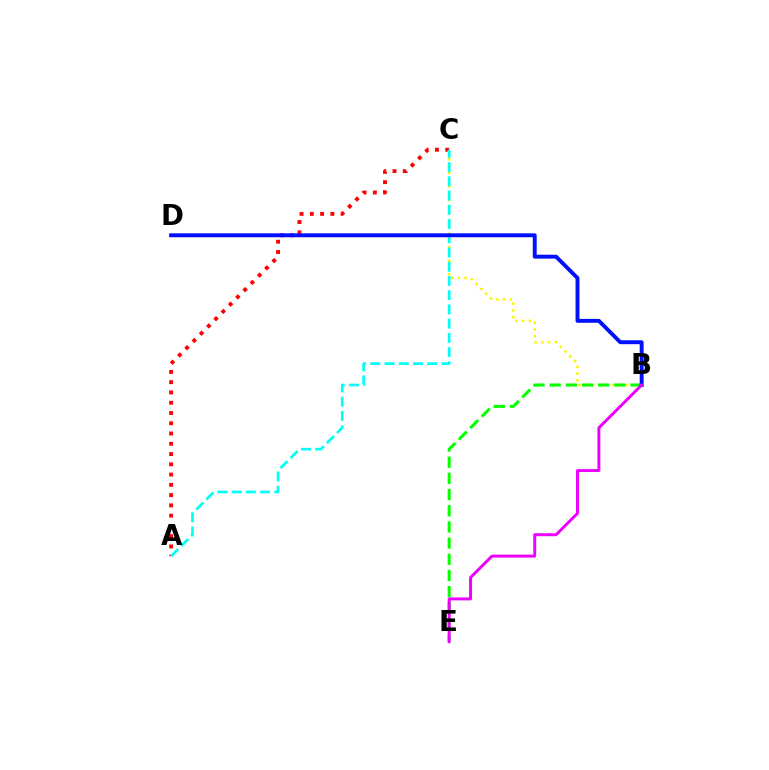{('A', 'C'): [{'color': '#ff0000', 'line_style': 'dotted', 'thickness': 2.79}, {'color': '#00fff6', 'line_style': 'dashed', 'thickness': 1.93}], ('B', 'C'): [{'color': '#fcf500', 'line_style': 'dotted', 'thickness': 1.84}], ('B', 'E'): [{'color': '#08ff00', 'line_style': 'dashed', 'thickness': 2.2}, {'color': '#ee00ff', 'line_style': 'solid', 'thickness': 2.12}], ('B', 'D'): [{'color': '#0010ff', 'line_style': 'solid', 'thickness': 2.82}]}